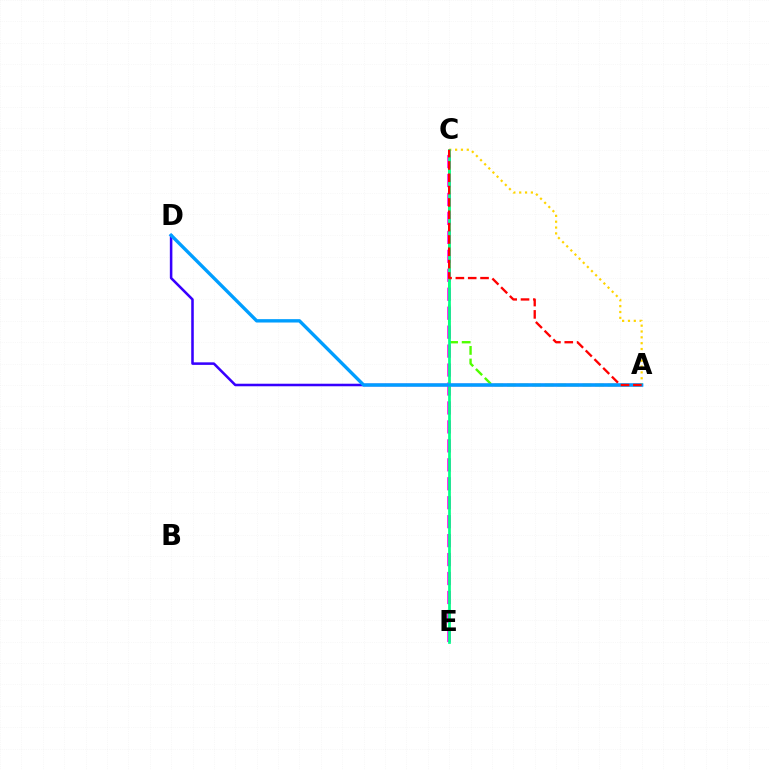{('A', 'D'): [{'color': '#3700ff', 'line_style': 'solid', 'thickness': 1.83}, {'color': '#009eff', 'line_style': 'solid', 'thickness': 2.43}], ('A', 'C'): [{'color': '#4fff00', 'line_style': 'dashed', 'thickness': 1.71}, {'color': '#ffd500', 'line_style': 'dotted', 'thickness': 1.59}, {'color': '#ff0000', 'line_style': 'dashed', 'thickness': 1.68}], ('C', 'E'): [{'color': '#ff00ed', 'line_style': 'dashed', 'thickness': 2.57}, {'color': '#00ff86', 'line_style': 'solid', 'thickness': 1.96}]}